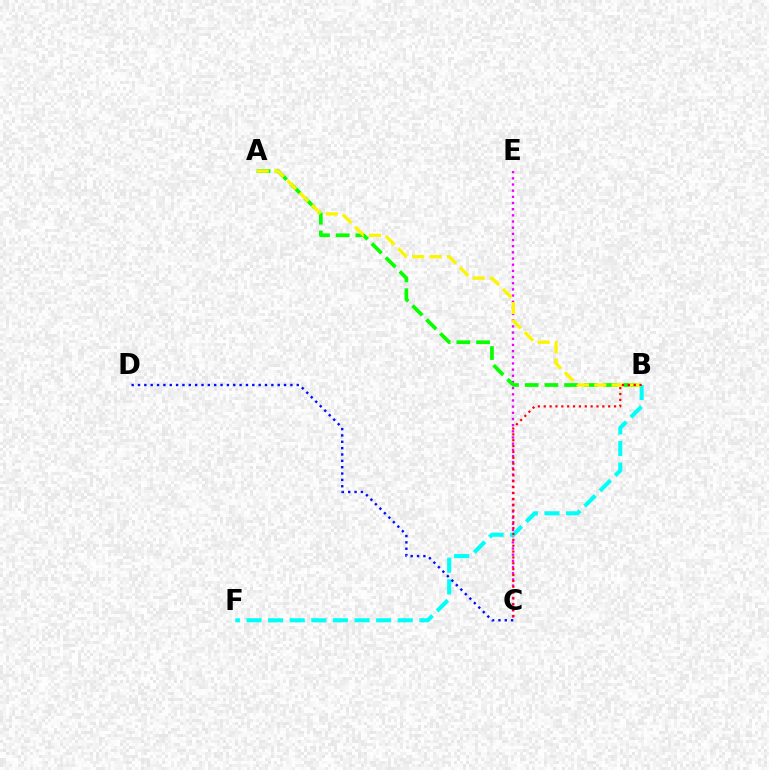{('C', 'E'): [{'color': '#ee00ff', 'line_style': 'dotted', 'thickness': 1.68}], ('A', 'B'): [{'color': '#08ff00', 'line_style': 'dashed', 'thickness': 2.68}, {'color': '#fcf500', 'line_style': 'dashed', 'thickness': 2.36}], ('B', 'F'): [{'color': '#00fff6', 'line_style': 'dashed', 'thickness': 2.94}], ('C', 'D'): [{'color': '#0010ff', 'line_style': 'dotted', 'thickness': 1.73}], ('B', 'C'): [{'color': '#ff0000', 'line_style': 'dotted', 'thickness': 1.59}]}